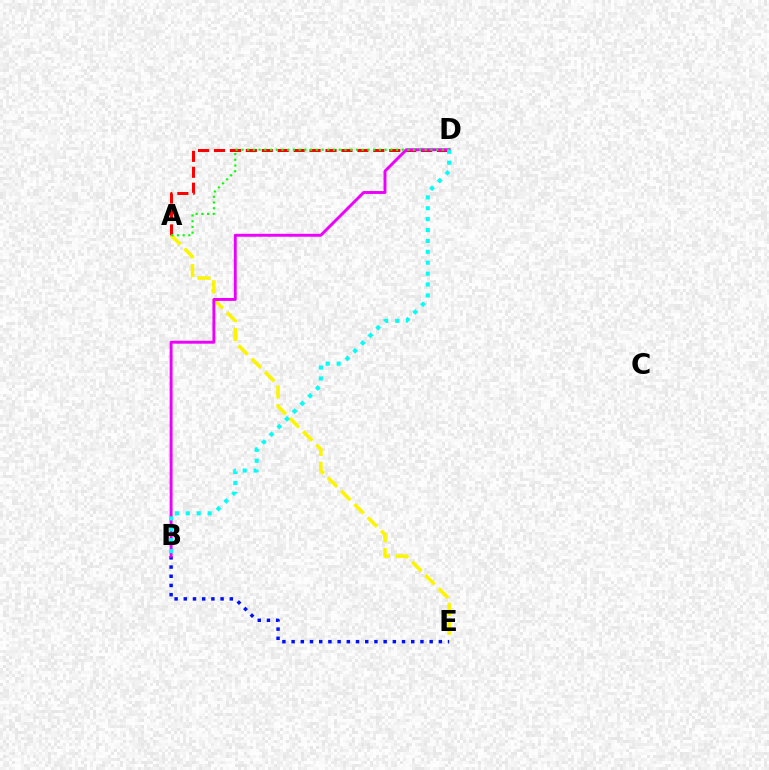{('A', 'D'): [{'color': '#ff0000', 'line_style': 'dashed', 'thickness': 2.16}, {'color': '#08ff00', 'line_style': 'dotted', 'thickness': 1.56}], ('A', 'E'): [{'color': '#fcf500', 'line_style': 'dashed', 'thickness': 2.56}], ('B', 'E'): [{'color': '#0010ff', 'line_style': 'dotted', 'thickness': 2.5}], ('B', 'D'): [{'color': '#ee00ff', 'line_style': 'solid', 'thickness': 2.1}, {'color': '#00fff6', 'line_style': 'dotted', 'thickness': 2.96}]}